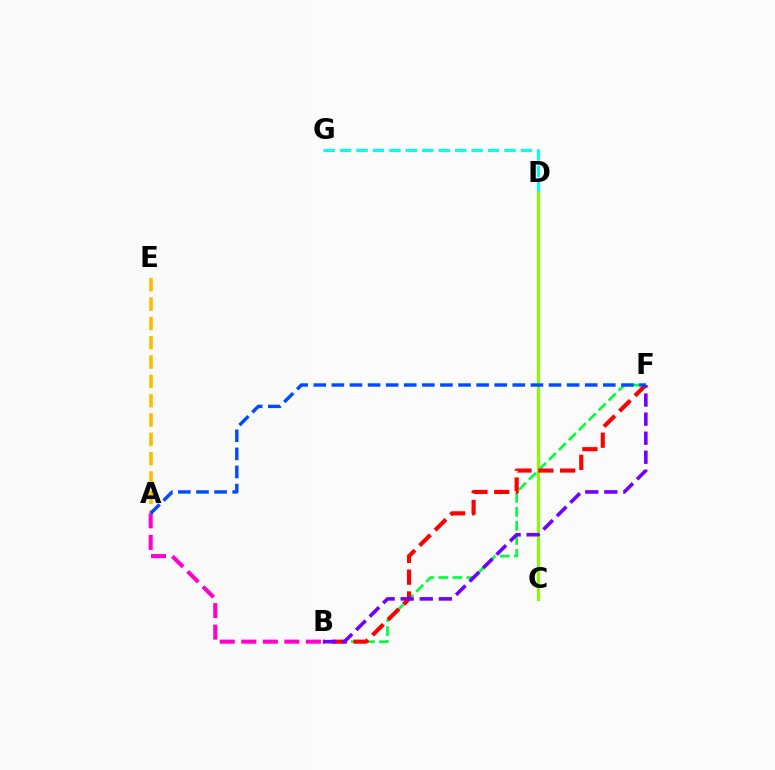{('A', 'B'): [{'color': '#ff00cf', 'line_style': 'dashed', 'thickness': 2.93}], ('B', 'F'): [{'color': '#00ff39', 'line_style': 'dashed', 'thickness': 1.91}, {'color': '#ff0000', 'line_style': 'dashed', 'thickness': 2.97}, {'color': '#7200ff', 'line_style': 'dashed', 'thickness': 2.59}], ('A', 'E'): [{'color': '#ffbd00', 'line_style': 'dashed', 'thickness': 2.63}], ('D', 'G'): [{'color': '#00fff6', 'line_style': 'dashed', 'thickness': 2.23}], ('C', 'D'): [{'color': '#84ff00', 'line_style': 'solid', 'thickness': 2.24}], ('A', 'F'): [{'color': '#004bff', 'line_style': 'dashed', 'thickness': 2.46}]}